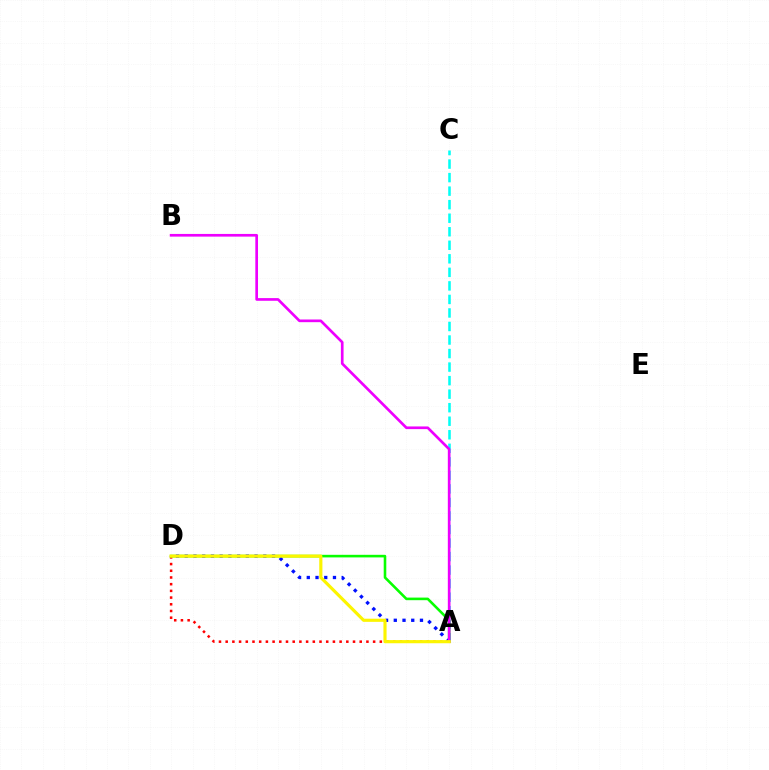{('A', 'C'): [{'color': '#00fff6', 'line_style': 'dashed', 'thickness': 1.84}], ('A', 'D'): [{'color': '#ff0000', 'line_style': 'dotted', 'thickness': 1.82}, {'color': '#08ff00', 'line_style': 'solid', 'thickness': 1.87}, {'color': '#0010ff', 'line_style': 'dotted', 'thickness': 2.37}, {'color': '#fcf500', 'line_style': 'solid', 'thickness': 2.27}], ('A', 'B'): [{'color': '#ee00ff', 'line_style': 'solid', 'thickness': 1.93}]}